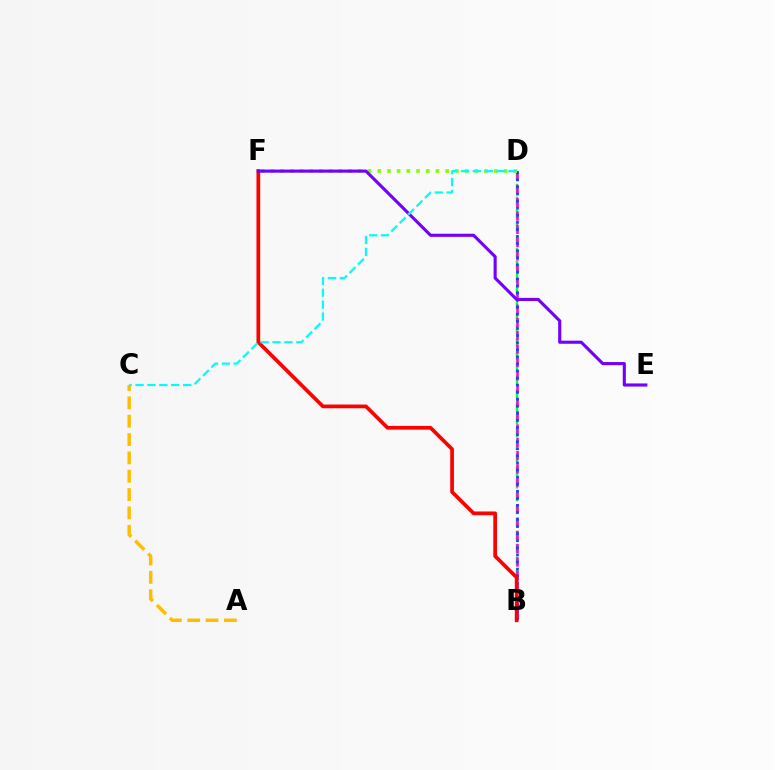{('B', 'D'): [{'color': '#00ff39', 'line_style': 'dashed', 'thickness': 1.75}, {'color': '#ff00cf', 'line_style': 'dashed', 'thickness': 1.81}, {'color': '#004bff', 'line_style': 'dotted', 'thickness': 1.92}], ('D', 'F'): [{'color': '#84ff00', 'line_style': 'dotted', 'thickness': 2.64}], ('B', 'F'): [{'color': '#ff0000', 'line_style': 'solid', 'thickness': 2.68}], ('E', 'F'): [{'color': '#7200ff', 'line_style': 'solid', 'thickness': 2.24}], ('C', 'D'): [{'color': '#00fff6', 'line_style': 'dashed', 'thickness': 1.62}], ('A', 'C'): [{'color': '#ffbd00', 'line_style': 'dashed', 'thickness': 2.49}]}